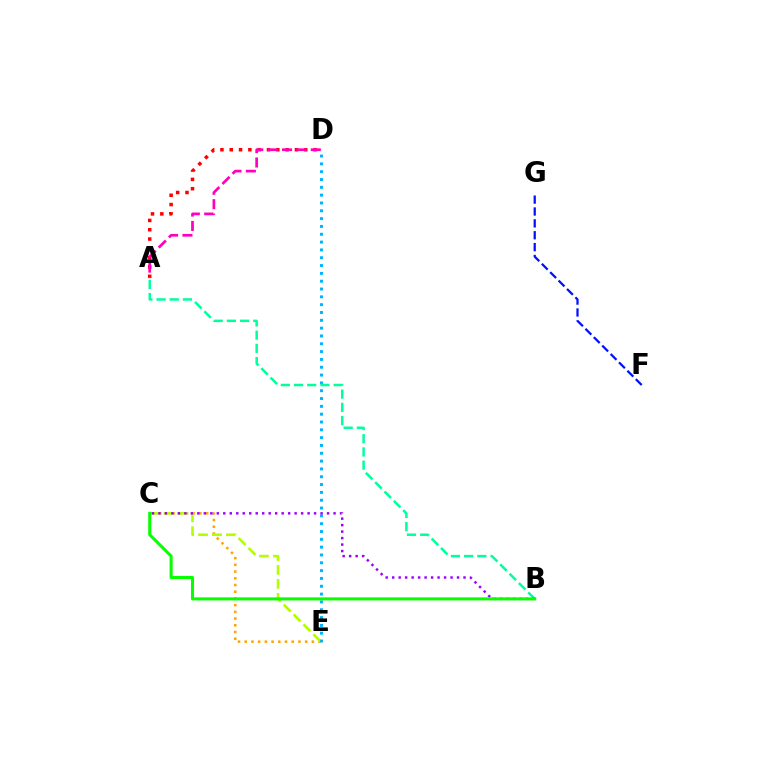{('C', 'E'): [{'color': '#ffa500', 'line_style': 'dotted', 'thickness': 1.82}, {'color': '#b3ff00', 'line_style': 'dashed', 'thickness': 1.9}], ('A', 'D'): [{'color': '#ff0000', 'line_style': 'dotted', 'thickness': 2.53}, {'color': '#ff00bd', 'line_style': 'dashed', 'thickness': 1.95}], ('D', 'E'): [{'color': '#00b5ff', 'line_style': 'dotted', 'thickness': 2.13}], ('F', 'G'): [{'color': '#0010ff', 'line_style': 'dashed', 'thickness': 1.61}], ('A', 'B'): [{'color': '#00ff9d', 'line_style': 'dashed', 'thickness': 1.79}], ('B', 'C'): [{'color': '#9b00ff', 'line_style': 'dotted', 'thickness': 1.76}, {'color': '#08ff00', 'line_style': 'solid', 'thickness': 2.2}]}